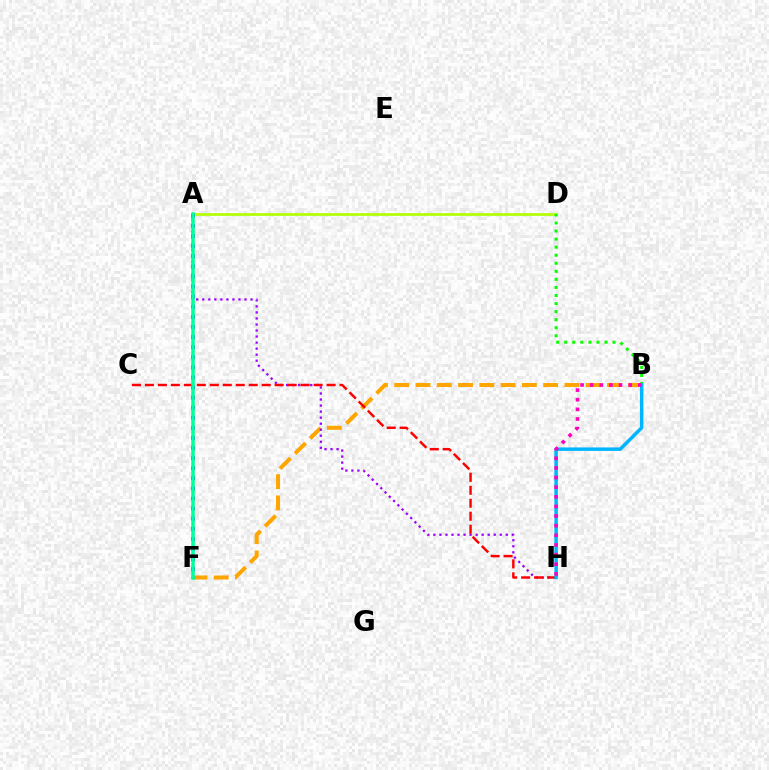{('A', 'D'): [{'color': '#b3ff00', 'line_style': 'solid', 'thickness': 1.93}], ('B', 'F'): [{'color': '#ffa500', 'line_style': 'dashed', 'thickness': 2.89}], ('A', 'H'): [{'color': '#9b00ff', 'line_style': 'dotted', 'thickness': 1.64}], ('C', 'H'): [{'color': '#ff0000', 'line_style': 'dashed', 'thickness': 1.76}], ('A', 'F'): [{'color': '#0010ff', 'line_style': 'dotted', 'thickness': 2.74}, {'color': '#00ff9d', 'line_style': 'solid', 'thickness': 2.52}], ('B', 'D'): [{'color': '#08ff00', 'line_style': 'dotted', 'thickness': 2.19}], ('B', 'H'): [{'color': '#00b5ff', 'line_style': 'solid', 'thickness': 2.5}, {'color': '#ff00bd', 'line_style': 'dotted', 'thickness': 2.62}]}